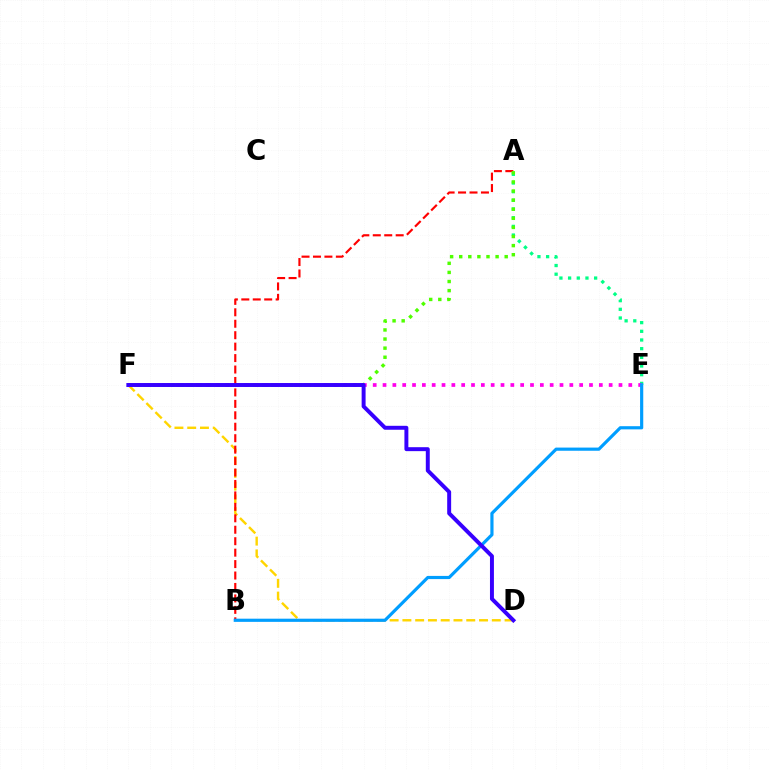{('A', 'E'): [{'color': '#00ff86', 'line_style': 'dotted', 'thickness': 2.36}], ('D', 'F'): [{'color': '#ffd500', 'line_style': 'dashed', 'thickness': 1.73}, {'color': '#3700ff', 'line_style': 'solid', 'thickness': 2.84}], ('A', 'B'): [{'color': '#ff0000', 'line_style': 'dashed', 'thickness': 1.55}], ('A', 'F'): [{'color': '#4fff00', 'line_style': 'dotted', 'thickness': 2.47}], ('E', 'F'): [{'color': '#ff00ed', 'line_style': 'dotted', 'thickness': 2.67}], ('B', 'E'): [{'color': '#009eff', 'line_style': 'solid', 'thickness': 2.28}]}